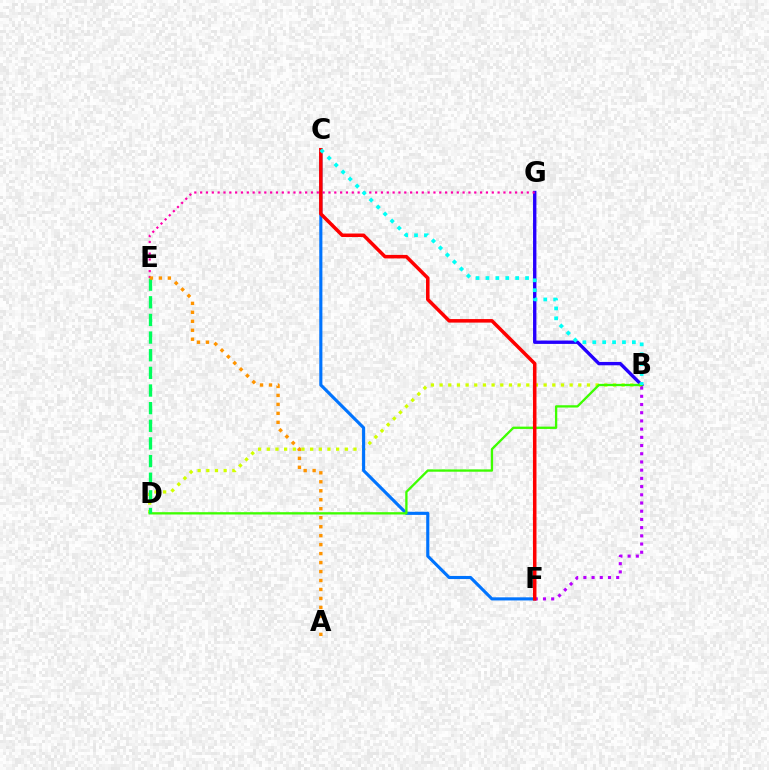{('B', 'G'): [{'color': '#2500ff', 'line_style': 'solid', 'thickness': 2.43}], ('E', 'G'): [{'color': '#ff00ac', 'line_style': 'dotted', 'thickness': 1.58}], ('B', 'D'): [{'color': '#d1ff00', 'line_style': 'dotted', 'thickness': 2.36}, {'color': '#3dff00', 'line_style': 'solid', 'thickness': 1.66}], ('C', 'F'): [{'color': '#0074ff', 'line_style': 'solid', 'thickness': 2.25}, {'color': '#ff0000', 'line_style': 'solid', 'thickness': 2.53}], ('D', 'E'): [{'color': '#00ff5c', 'line_style': 'dashed', 'thickness': 2.4}], ('B', 'F'): [{'color': '#b900ff', 'line_style': 'dotted', 'thickness': 2.23}], ('A', 'E'): [{'color': '#ff9400', 'line_style': 'dotted', 'thickness': 2.44}], ('B', 'C'): [{'color': '#00fff6', 'line_style': 'dotted', 'thickness': 2.69}]}